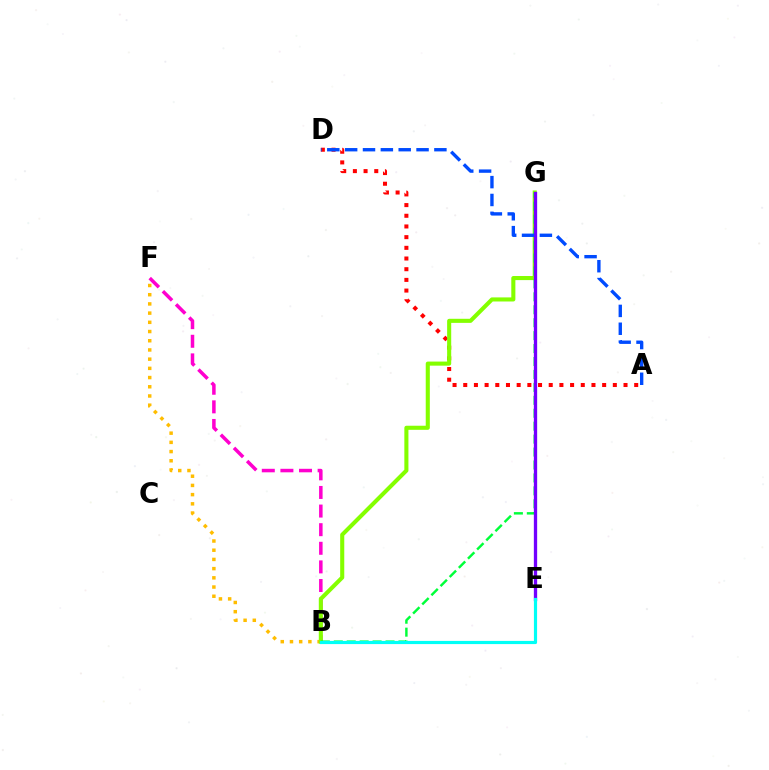{('A', 'D'): [{'color': '#ff0000', 'line_style': 'dotted', 'thickness': 2.9}, {'color': '#004bff', 'line_style': 'dashed', 'thickness': 2.43}], ('B', 'F'): [{'color': '#ffbd00', 'line_style': 'dotted', 'thickness': 2.5}, {'color': '#ff00cf', 'line_style': 'dashed', 'thickness': 2.53}], ('B', 'G'): [{'color': '#84ff00', 'line_style': 'solid', 'thickness': 2.94}, {'color': '#00ff39', 'line_style': 'dashed', 'thickness': 1.76}], ('E', 'G'): [{'color': '#7200ff', 'line_style': 'solid', 'thickness': 2.38}], ('B', 'E'): [{'color': '#00fff6', 'line_style': 'solid', 'thickness': 2.28}]}